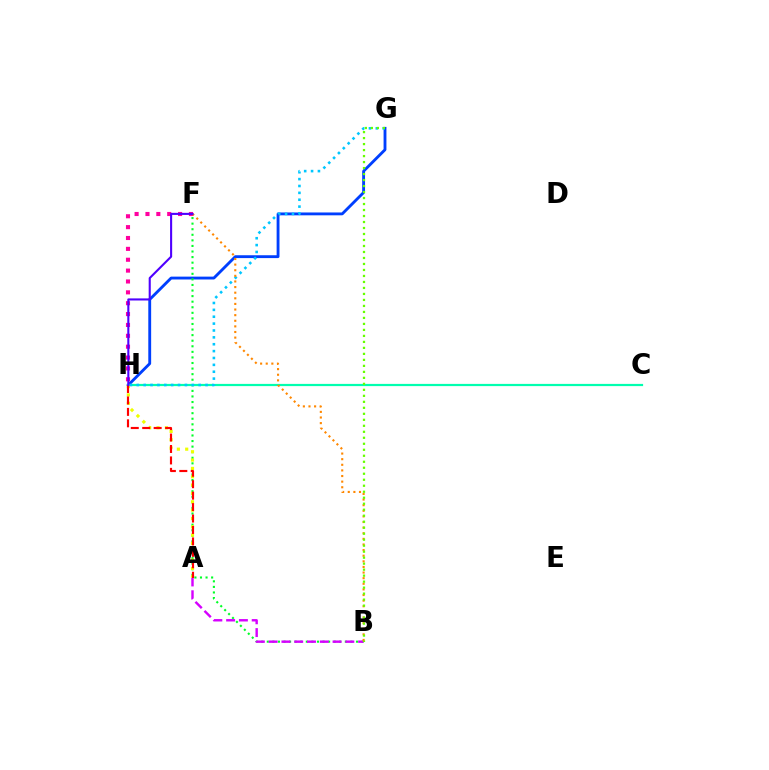{('G', 'H'): [{'color': '#003fff', 'line_style': 'solid', 'thickness': 2.05}, {'color': '#00c7ff', 'line_style': 'dotted', 'thickness': 1.87}], ('B', 'F'): [{'color': '#00ff27', 'line_style': 'dotted', 'thickness': 1.51}, {'color': '#ff8800', 'line_style': 'dotted', 'thickness': 1.53}], ('A', 'B'): [{'color': '#d600ff', 'line_style': 'dashed', 'thickness': 1.74}], ('C', 'H'): [{'color': '#00ffaf', 'line_style': 'solid', 'thickness': 1.59}], ('A', 'H'): [{'color': '#eeff00', 'line_style': 'dotted', 'thickness': 2.27}, {'color': '#ff0000', 'line_style': 'dashed', 'thickness': 1.55}], ('F', 'H'): [{'color': '#ff00a0', 'line_style': 'dotted', 'thickness': 2.95}, {'color': '#4f00ff', 'line_style': 'solid', 'thickness': 1.51}], ('B', 'G'): [{'color': '#66ff00', 'line_style': 'dotted', 'thickness': 1.63}]}